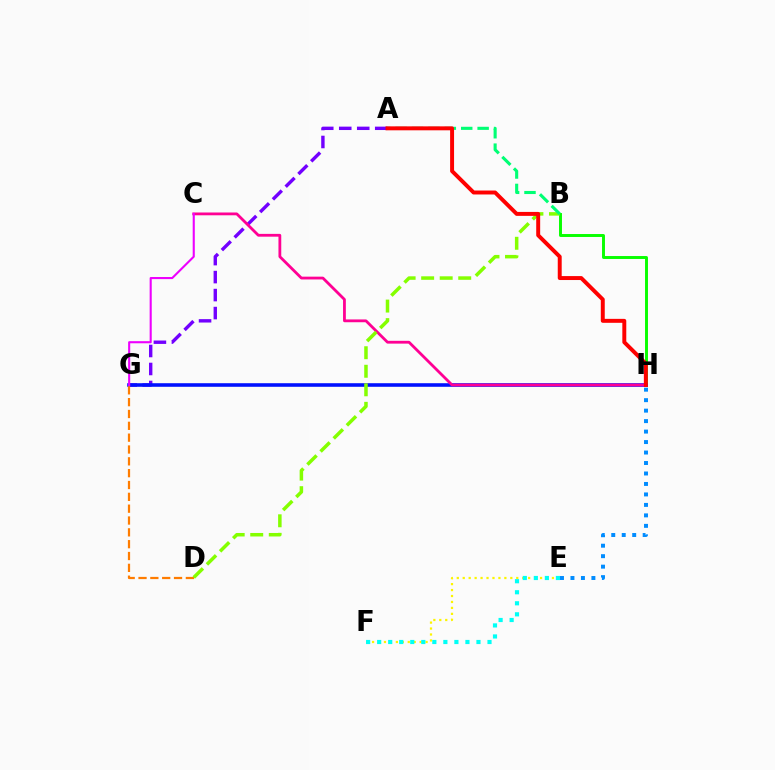{('A', 'G'): [{'color': '#7200ff', 'line_style': 'dashed', 'thickness': 2.44}], ('B', 'H'): [{'color': '#08ff00', 'line_style': 'solid', 'thickness': 2.12}], ('G', 'H'): [{'color': '#0010ff', 'line_style': 'solid', 'thickness': 2.58}], ('D', 'G'): [{'color': '#ff7c00', 'line_style': 'dashed', 'thickness': 1.61}], ('C', 'H'): [{'color': '#ff0094', 'line_style': 'solid', 'thickness': 2.01}], ('E', 'F'): [{'color': '#fcf500', 'line_style': 'dotted', 'thickness': 1.62}, {'color': '#00fff6', 'line_style': 'dotted', 'thickness': 3.0}], ('C', 'G'): [{'color': '#ee00ff', 'line_style': 'solid', 'thickness': 1.51}], ('B', 'D'): [{'color': '#84ff00', 'line_style': 'dashed', 'thickness': 2.52}], ('A', 'B'): [{'color': '#00ff74', 'line_style': 'dashed', 'thickness': 2.23}], ('A', 'H'): [{'color': '#ff0000', 'line_style': 'solid', 'thickness': 2.84}], ('E', 'H'): [{'color': '#008cff', 'line_style': 'dotted', 'thickness': 2.85}]}